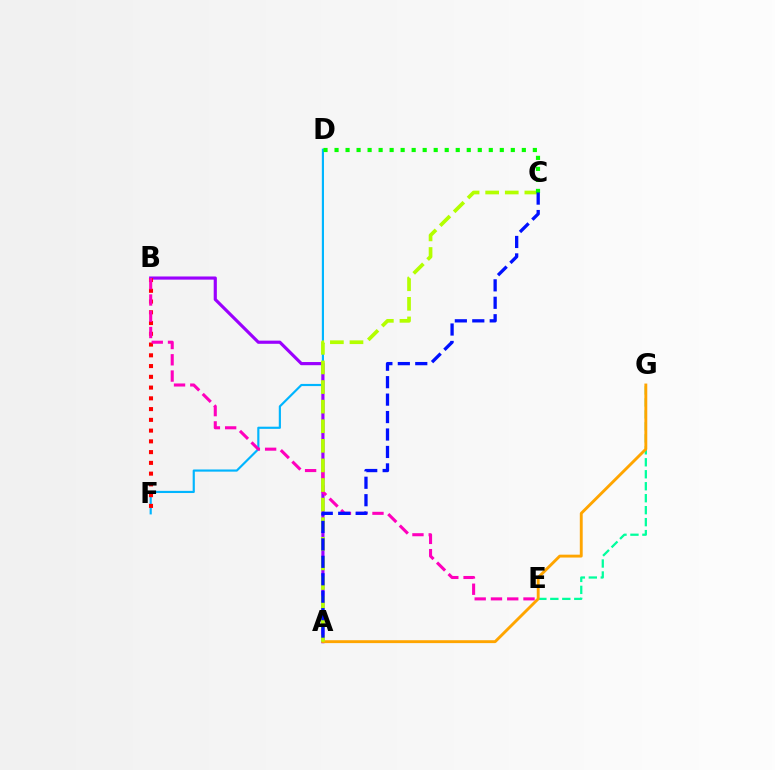{('E', 'G'): [{'color': '#00ff9d', 'line_style': 'dashed', 'thickness': 1.63}], ('D', 'F'): [{'color': '#00b5ff', 'line_style': 'solid', 'thickness': 1.56}], ('A', 'B'): [{'color': '#9b00ff', 'line_style': 'solid', 'thickness': 2.28}], ('B', 'F'): [{'color': '#ff0000', 'line_style': 'dotted', 'thickness': 2.92}], ('A', 'G'): [{'color': '#ffa500', 'line_style': 'solid', 'thickness': 2.08}], ('B', 'E'): [{'color': '#ff00bd', 'line_style': 'dashed', 'thickness': 2.21}], ('A', 'C'): [{'color': '#b3ff00', 'line_style': 'dashed', 'thickness': 2.66}, {'color': '#0010ff', 'line_style': 'dashed', 'thickness': 2.37}], ('C', 'D'): [{'color': '#08ff00', 'line_style': 'dotted', 'thickness': 2.99}]}